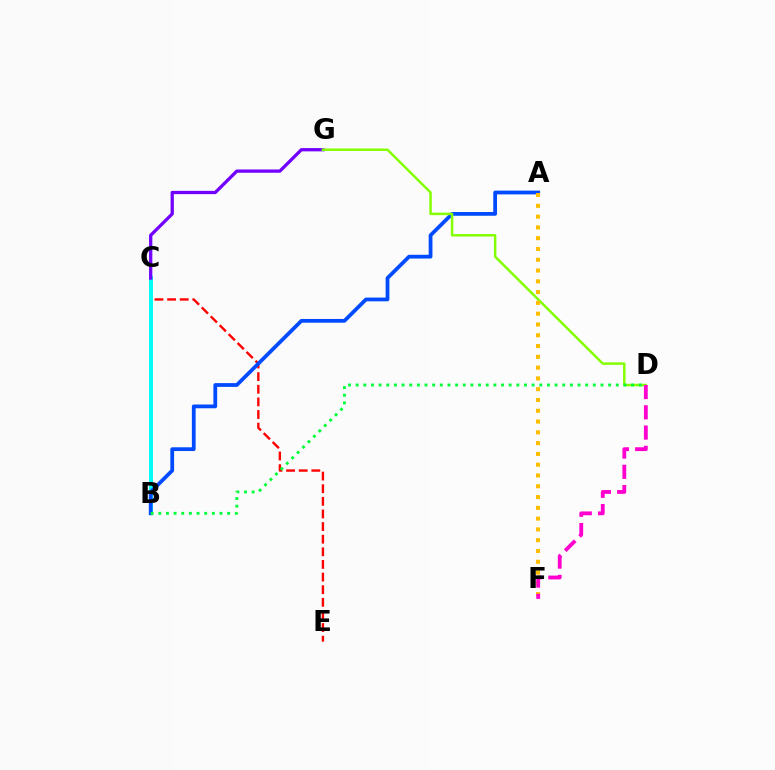{('C', 'E'): [{'color': '#ff0000', 'line_style': 'dashed', 'thickness': 1.71}], ('B', 'C'): [{'color': '#00fff6', 'line_style': 'solid', 'thickness': 2.85}], ('C', 'G'): [{'color': '#7200ff', 'line_style': 'solid', 'thickness': 2.36}], ('A', 'B'): [{'color': '#004bff', 'line_style': 'solid', 'thickness': 2.71}], ('D', 'G'): [{'color': '#84ff00', 'line_style': 'solid', 'thickness': 1.79}], ('A', 'F'): [{'color': '#ffbd00', 'line_style': 'dotted', 'thickness': 2.93}], ('D', 'F'): [{'color': '#ff00cf', 'line_style': 'dashed', 'thickness': 2.75}], ('B', 'D'): [{'color': '#00ff39', 'line_style': 'dotted', 'thickness': 2.08}]}